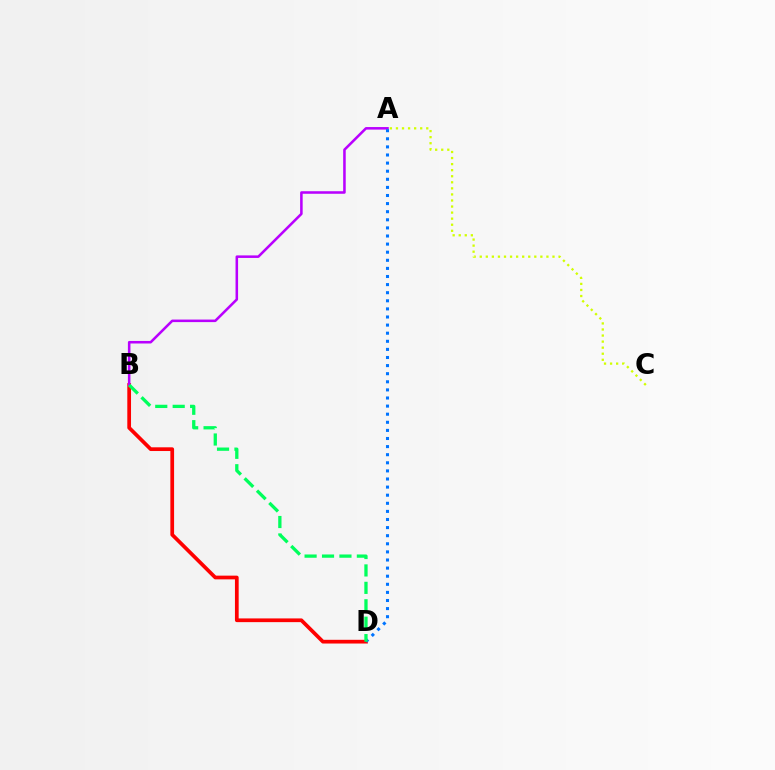{('A', 'C'): [{'color': '#d1ff00', 'line_style': 'dotted', 'thickness': 1.65}], ('B', 'D'): [{'color': '#ff0000', 'line_style': 'solid', 'thickness': 2.68}, {'color': '#00ff5c', 'line_style': 'dashed', 'thickness': 2.37}], ('A', 'B'): [{'color': '#b900ff', 'line_style': 'solid', 'thickness': 1.83}], ('A', 'D'): [{'color': '#0074ff', 'line_style': 'dotted', 'thickness': 2.2}]}